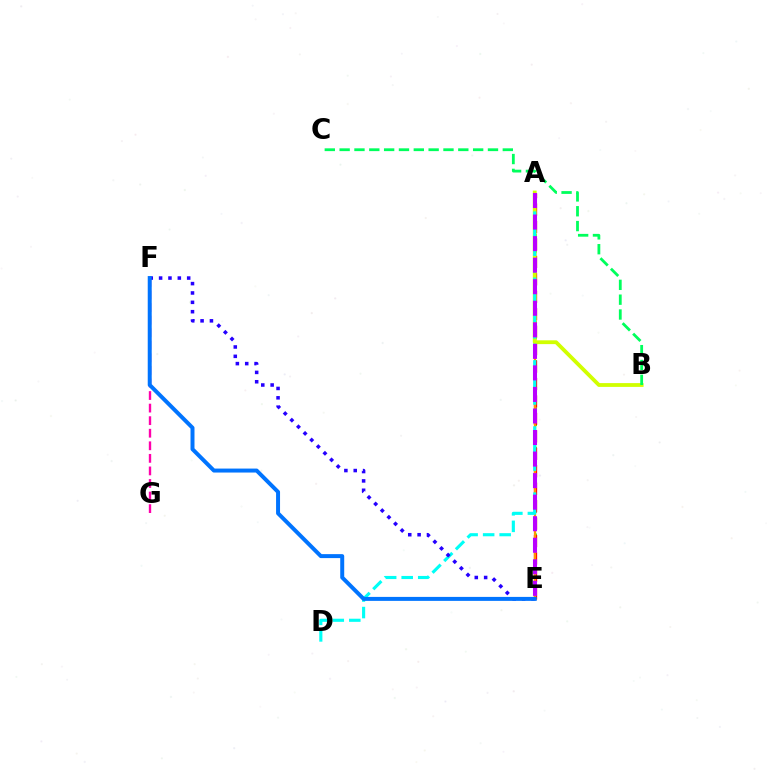{('A', 'E'): [{'color': '#3dff00', 'line_style': 'dotted', 'thickness': 2.14}, {'color': '#ff0000', 'line_style': 'dashed', 'thickness': 2.37}, {'color': '#ff9400', 'line_style': 'solid', 'thickness': 1.63}, {'color': '#b900ff', 'line_style': 'dashed', 'thickness': 2.93}], ('A', 'B'): [{'color': '#d1ff00', 'line_style': 'solid', 'thickness': 2.74}], ('A', 'D'): [{'color': '#00fff6', 'line_style': 'dashed', 'thickness': 2.25}], ('B', 'C'): [{'color': '#00ff5c', 'line_style': 'dashed', 'thickness': 2.02}], ('F', 'G'): [{'color': '#ff00ac', 'line_style': 'dashed', 'thickness': 1.71}], ('E', 'F'): [{'color': '#2500ff', 'line_style': 'dotted', 'thickness': 2.54}, {'color': '#0074ff', 'line_style': 'solid', 'thickness': 2.86}]}